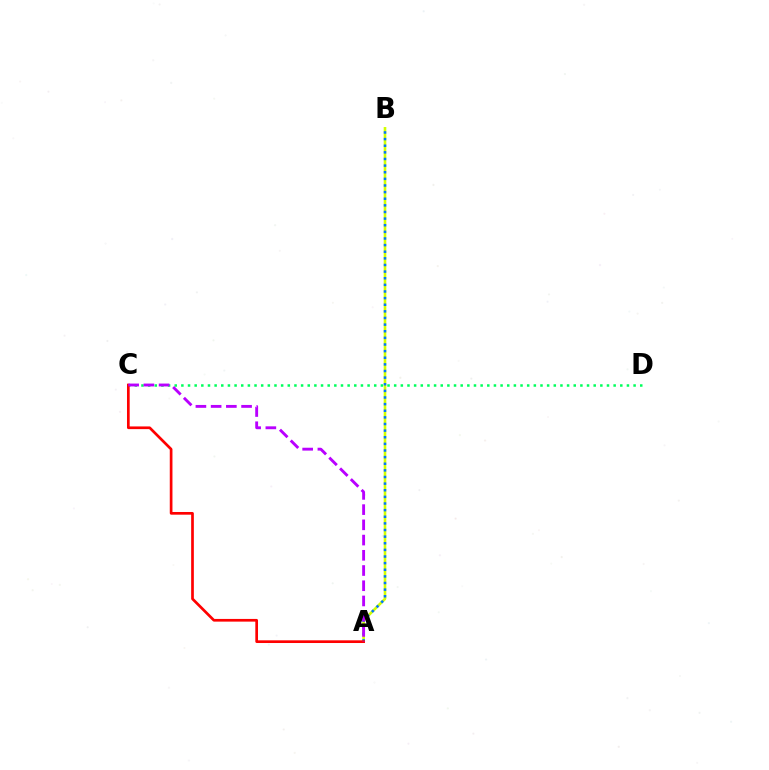{('A', 'B'): [{'color': '#d1ff00', 'line_style': 'solid', 'thickness': 1.89}, {'color': '#0074ff', 'line_style': 'dotted', 'thickness': 1.8}], ('C', 'D'): [{'color': '#00ff5c', 'line_style': 'dotted', 'thickness': 1.81}], ('A', 'C'): [{'color': '#ff0000', 'line_style': 'solid', 'thickness': 1.94}, {'color': '#b900ff', 'line_style': 'dashed', 'thickness': 2.07}]}